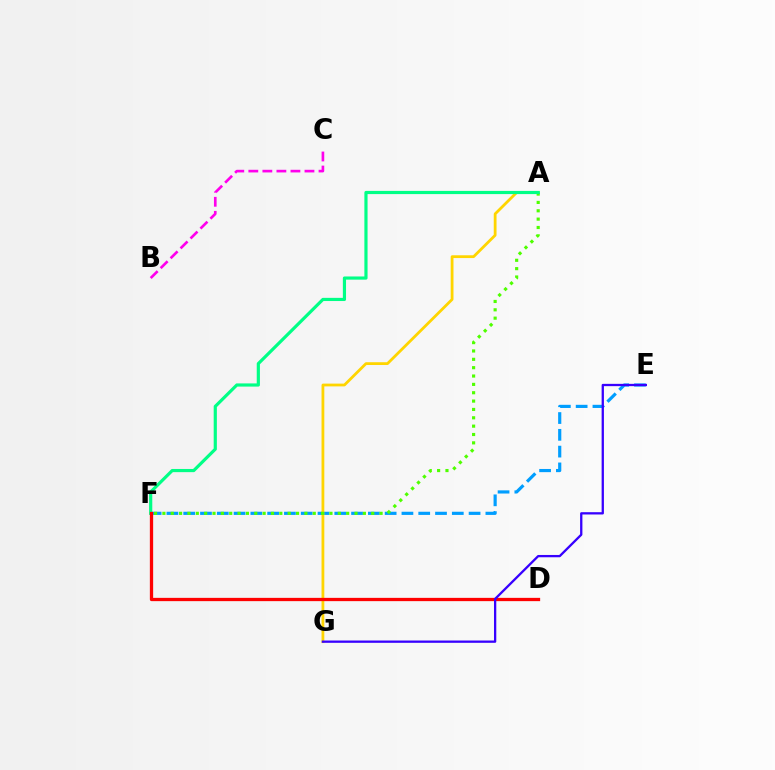{('E', 'F'): [{'color': '#009eff', 'line_style': 'dashed', 'thickness': 2.28}], ('A', 'G'): [{'color': '#ffd500', 'line_style': 'solid', 'thickness': 2.01}], ('A', 'F'): [{'color': '#4fff00', 'line_style': 'dotted', 'thickness': 2.27}, {'color': '#00ff86', 'line_style': 'solid', 'thickness': 2.29}], ('D', 'F'): [{'color': '#ff0000', 'line_style': 'solid', 'thickness': 2.36}], ('E', 'G'): [{'color': '#3700ff', 'line_style': 'solid', 'thickness': 1.65}], ('B', 'C'): [{'color': '#ff00ed', 'line_style': 'dashed', 'thickness': 1.91}]}